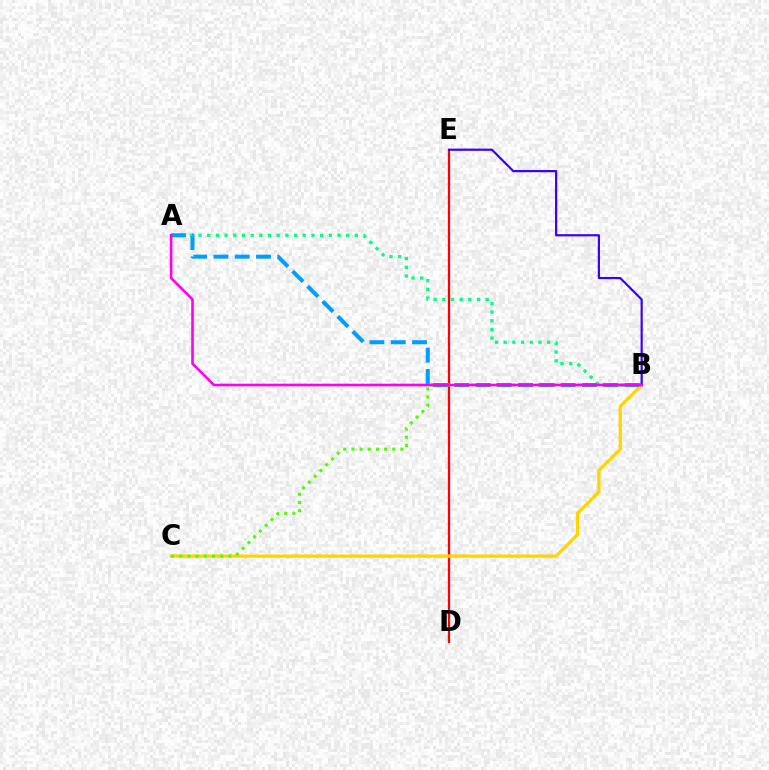{('A', 'B'): [{'color': '#00ff86', 'line_style': 'dotted', 'thickness': 2.36}, {'color': '#009eff', 'line_style': 'dashed', 'thickness': 2.89}, {'color': '#ff00ed', 'line_style': 'solid', 'thickness': 1.87}], ('D', 'E'): [{'color': '#ff0000', 'line_style': 'solid', 'thickness': 1.63}], ('B', 'C'): [{'color': '#ffd500', 'line_style': 'solid', 'thickness': 2.33}, {'color': '#4fff00', 'line_style': 'dotted', 'thickness': 2.22}], ('B', 'E'): [{'color': '#3700ff', 'line_style': 'solid', 'thickness': 1.57}]}